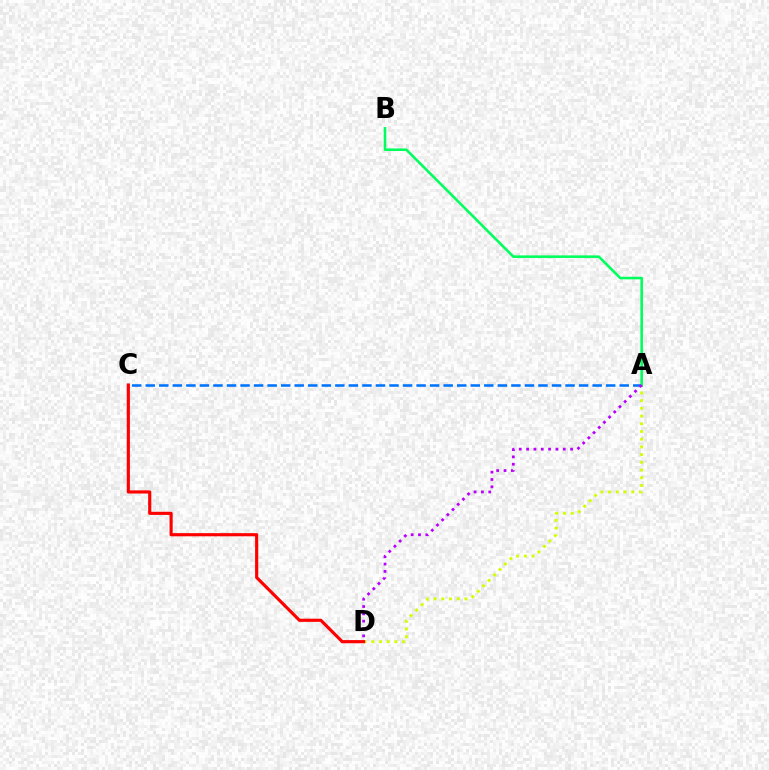{('A', 'D'): [{'color': '#d1ff00', 'line_style': 'dotted', 'thickness': 2.1}, {'color': '#b900ff', 'line_style': 'dotted', 'thickness': 1.99}], ('C', 'D'): [{'color': '#ff0000', 'line_style': 'solid', 'thickness': 2.27}], ('A', 'C'): [{'color': '#0074ff', 'line_style': 'dashed', 'thickness': 1.84}], ('A', 'B'): [{'color': '#00ff5c', 'line_style': 'solid', 'thickness': 1.85}]}